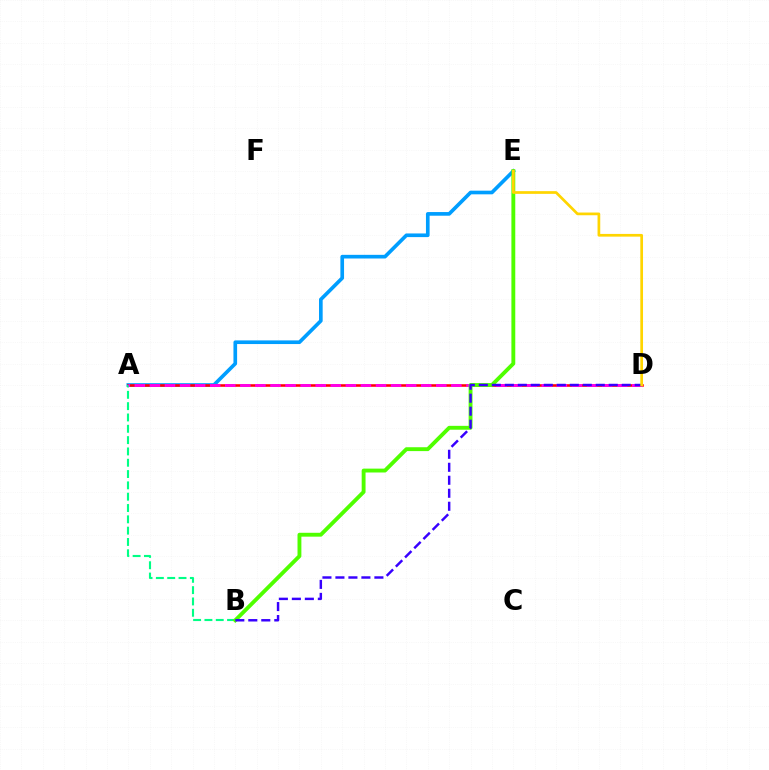{('A', 'E'): [{'color': '#009eff', 'line_style': 'solid', 'thickness': 2.63}], ('A', 'D'): [{'color': '#ff0000', 'line_style': 'solid', 'thickness': 1.85}, {'color': '#ff00ed', 'line_style': 'dashed', 'thickness': 2.05}], ('A', 'B'): [{'color': '#00ff86', 'line_style': 'dashed', 'thickness': 1.54}], ('B', 'E'): [{'color': '#4fff00', 'line_style': 'solid', 'thickness': 2.79}], ('B', 'D'): [{'color': '#3700ff', 'line_style': 'dashed', 'thickness': 1.76}], ('D', 'E'): [{'color': '#ffd500', 'line_style': 'solid', 'thickness': 1.95}]}